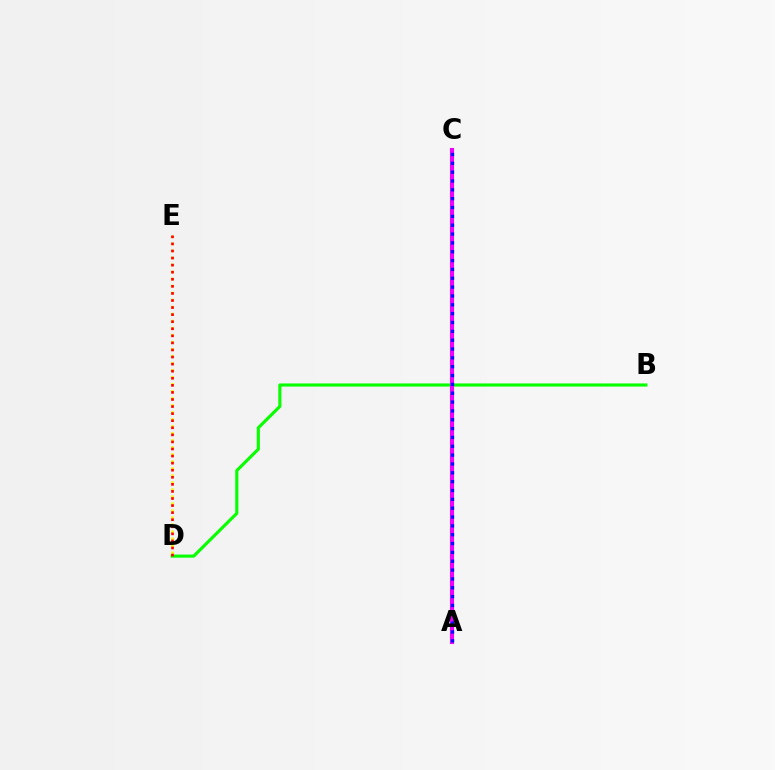{('A', 'C'): [{'color': '#00fff6', 'line_style': 'dashed', 'thickness': 1.63}, {'color': '#ee00ff', 'line_style': 'solid', 'thickness': 2.94}, {'color': '#0010ff', 'line_style': 'dotted', 'thickness': 2.4}], ('B', 'D'): [{'color': '#08ff00', 'line_style': 'solid', 'thickness': 2.25}], ('D', 'E'): [{'color': '#fcf500', 'line_style': 'dotted', 'thickness': 1.91}, {'color': '#ff0000', 'line_style': 'dotted', 'thickness': 1.92}]}